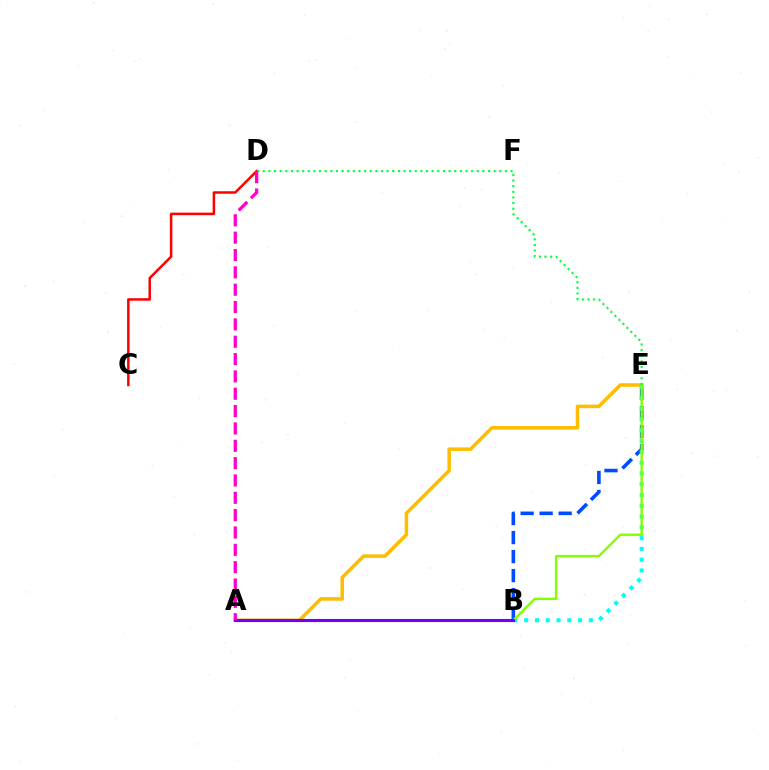{('C', 'D'): [{'color': '#ff0000', 'line_style': 'solid', 'thickness': 1.81}], ('B', 'E'): [{'color': '#004bff', 'line_style': 'dashed', 'thickness': 2.58}, {'color': '#00fff6', 'line_style': 'dotted', 'thickness': 2.93}, {'color': '#84ff00', 'line_style': 'solid', 'thickness': 1.74}], ('A', 'E'): [{'color': '#ffbd00', 'line_style': 'solid', 'thickness': 2.54}], ('A', 'B'): [{'color': '#7200ff', 'line_style': 'solid', 'thickness': 2.23}], ('D', 'E'): [{'color': '#00ff39', 'line_style': 'dotted', 'thickness': 1.53}], ('A', 'D'): [{'color': '#ff00cf', 'line_style': 'dashed', 'thickness': 2.36}]}